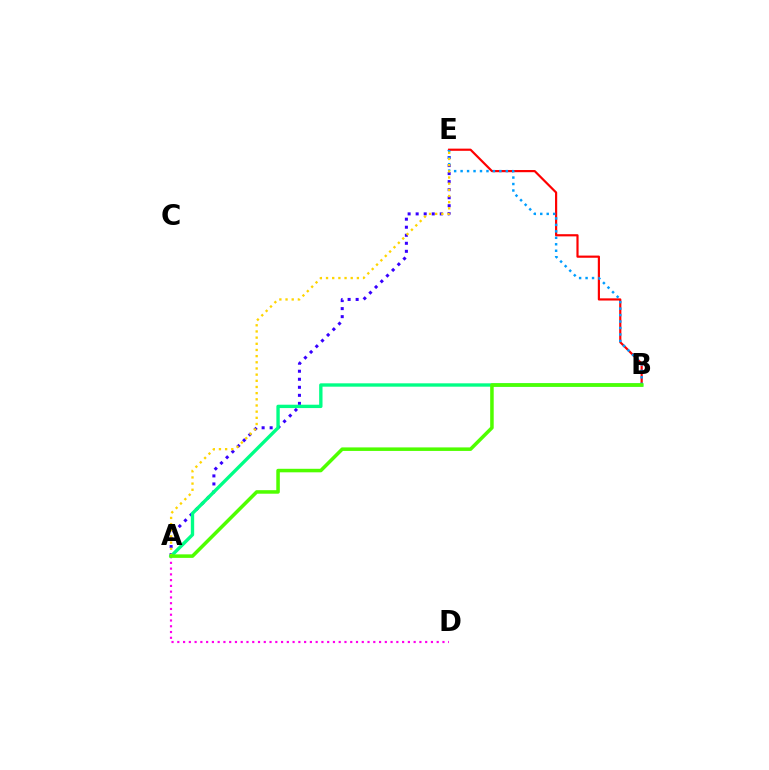{('A', 'E'): [{'color': '#3700ff', 'line_style': 'dotted', 'thickness': 2.18}, {'color': '#ffd500', 'line_style': 'dotted', 'thickness': 1.68}], ('A', 'D'): [{'color': '#ff00ed', 'line_style': 'dotted', 'thickness': 1.57}], ('A', 'B'): [{'color': '#00ff86', 'line_style': 'solid', 'thickness': 2.42}, {'color': '#4fff00', 'line_style': 'solid', 'thickness': 2.54}], ('B', 'E'): [{'color': '#ff0000', 'line_style': 'solid', 'thickness': 1.57}, {'color': '#009eff', 'line_style': 'dotted', 'thickness': 1.76}]}